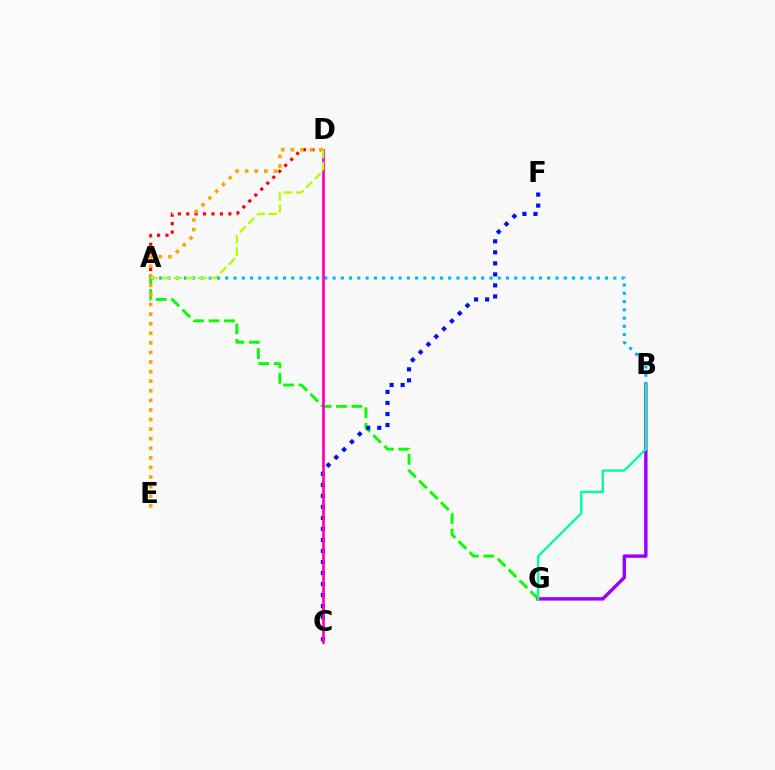{('A', 'G'): [{'color': '#08ff00', 'line_style': 'dashed', 'thickness': 2.09}], ('B', 'G'): [{'color': '#9b00ff', 'line_style': 'solid', 'thickness': 2.45}, {'color': '#00ff9d', 'line_style': 'solid', 'thickness': 1.71}], ('A', 'D'): [{'color': '#ff0000', 'line_style': 'dotted', 'thickness': 2.29}, {'color': '#b3ff00', 'line_style': 'dashed', 'thickness': 1.65}], ('A', 'B'): [{'color': '#00b5ff', 'line_style': 'dotted', 'thickness': 2.24}], ('C', 'F'): [{'color': '#0010ff', 'line_style': 'dotted', 'thickness': 3.0}], ('C', 'D'): [{'color': '#ff00bd', 'line_style': 'solid', 'thickness': 1.95}], ('D', 'E'): [{'color': '#ffa500', 'line_style': 'dotted', 'thickness': 2.6}]}